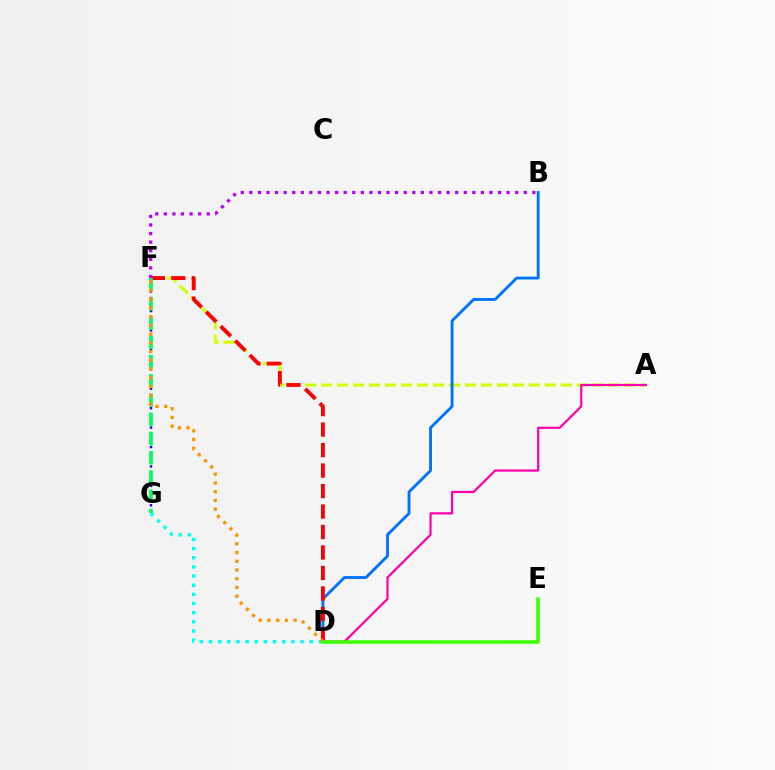{('A', 'F'): [{'color': '#d1ff00', 'line_style': 'dashed', 'thickness': 2.17}], ('B', 'D'): [{'color': '#0074ff', 'line_style': 'solid', 'thickness': 2.07}], ('F', 'G'): [{'color': '#2500ff', 'line_style': 'dotted', 'thickness': 1.76}, {'color': '#00ff5c', 'line_style': 'dashed', 'thickness': 2.61}], ('D', 'G'): [{'color': '#00fff6', 'line_style': 'dotted', 'thickness': 2.49}], ('D', 'F'): [{'color': '#ff0000', 'line_style': 'dashed', 'thickness': 2.78}, {'color': '#ff9400', 'line_style': 'dotted', 'thickness': 2.37}], ('B', 'F'): [{'color': '#b900ff', 'line_style': 'dotted', 'thickness': 2.33}], ('A', 'D'): [{'color': '#ff00ac', 'line_style': 'solid', 'thickness': 1.59}], ('D', 'E'): [{'color': '#3dff00', 'line_style': 'solid', 'thickness': 2.54}]}